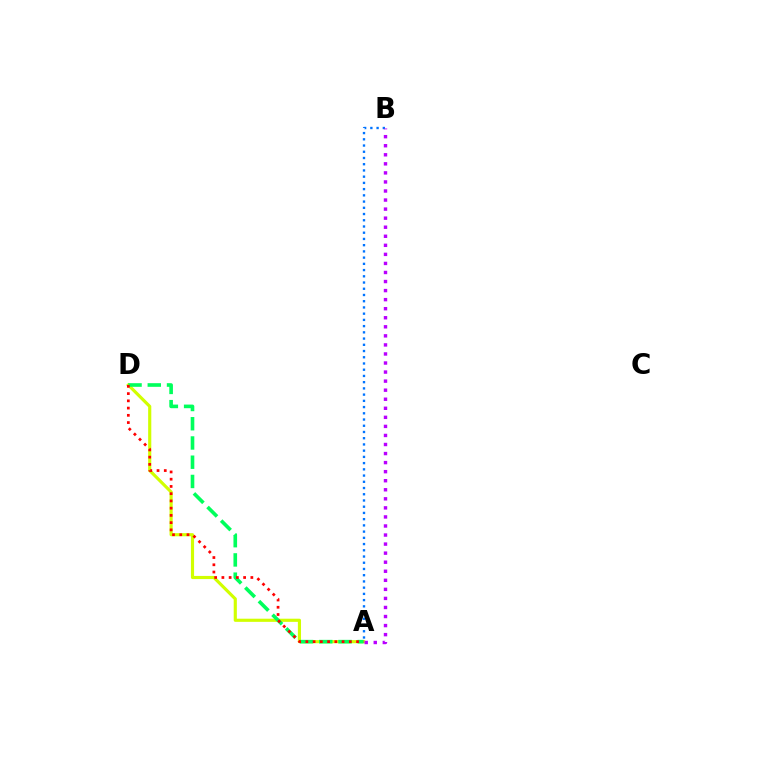{('A', 'D'): [{'color': '#d1ff00', 'line_style': 'solid', 'thickness': 2.27}, {'color': '#00ff5c', 'line_style': 'dashed', 'thickness': 2.61}, {'color': '#ff0000', 'line_style': 'dotted', 'thickness': 1.97}], ('A', 'B'): [{'color': '#0074ff', 'line_style': 'dotted', 'thickness': 1.69}, {'color': '#b900ff', 'line_style': 'dotted', 'thickness': 2.46}]}